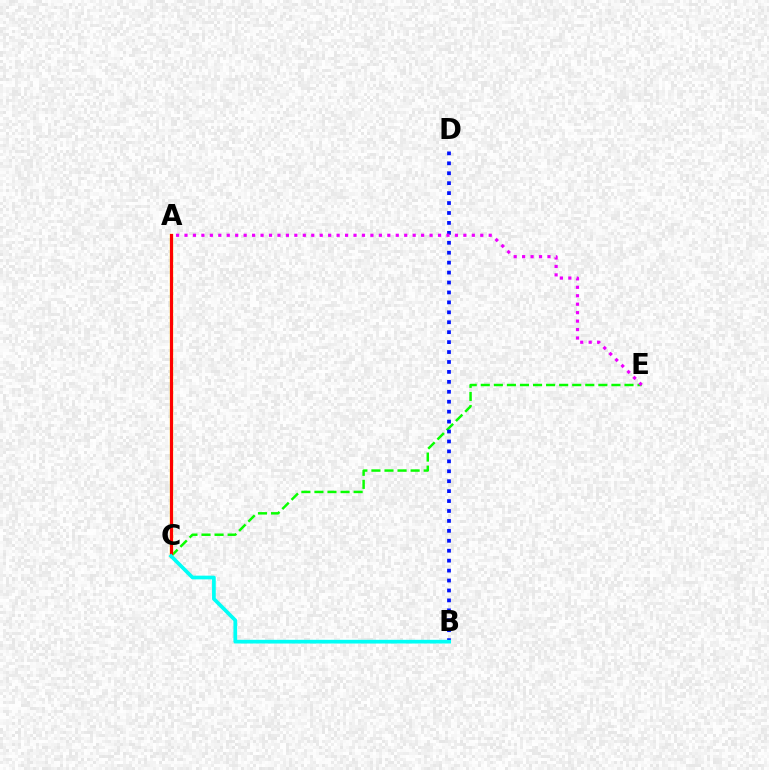{('C', 'E'): [{'color': '#08ff00', 'line_style': 'dashed', 'thickness': 1.77}], ('B', 'D'): [{'color': '#0010ff', 'line_style': 'dotted', 'thickness': 2.7}], ('A', 'C'): [{'color': '#fcf500', 'line_style': 'solid', 'thickness': 2.39}, {'color': '#ff0000', 'line_style': 'solid', 'thickness': 2.24}], ('A', 'E'): [{'color': '#ee00ff', 'line_style': 'dotted', 'thickness': 2.3}], ('B', 'C'): [{'color': '#00fff6', 'line_style': 'solid', 'thickness': 2.67}]}